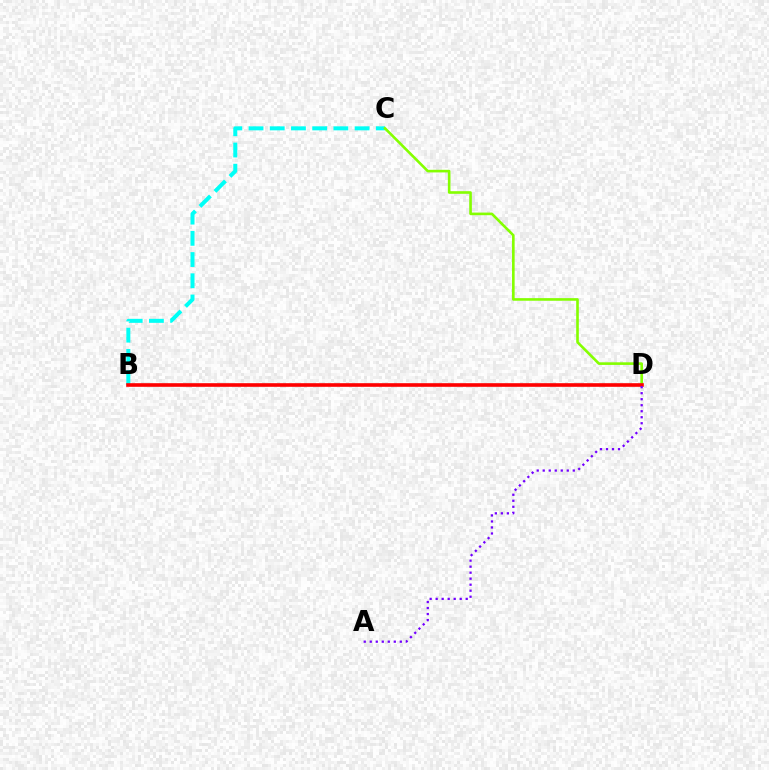{('B', 'C'): [{'color': '#00fff6', 'line_style': 'dashed', 'thickness': 2.88}], ('C', 'D'): [{'color': '#84ff00', 'line_style': 'solid', 'thickness': 1.89}], ('B', 'D'): [{'color': '#ff0000', 'line_style': 'solid', 'thickness': 2.6}], ('A', 'D'): [{'color': '#7200ff', 'line_style': 'dotted', 'thickness': 1.63}]}